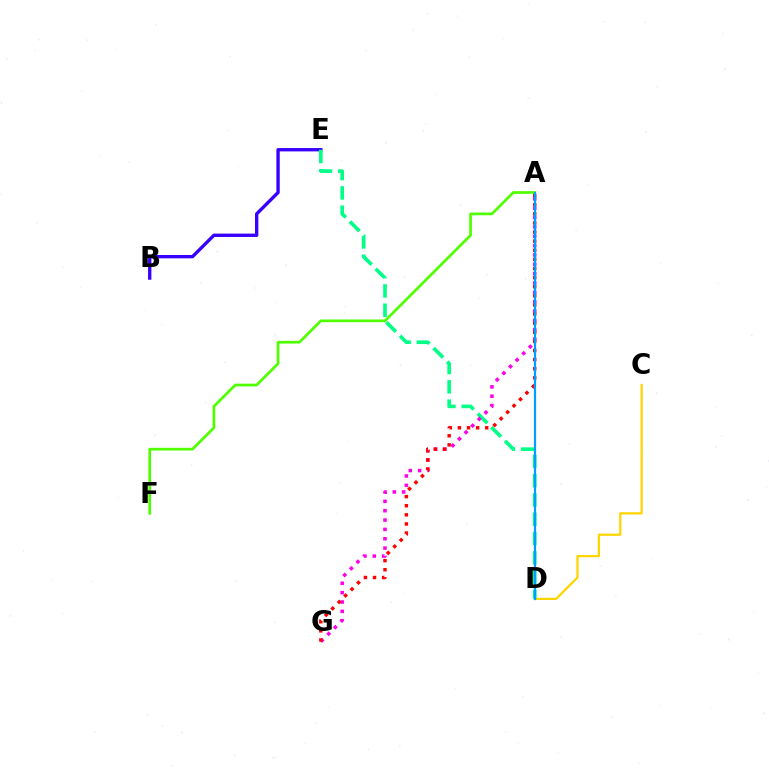{('C', 'D'): [{'color': '#ffd500', 'line_style': 'solid', 'thickness': 1.61}], ('B', 'E'): [{'color': '#3700ff', 'line_style': 'solid', 'thickness': 2.41}], ('D', 'E'): [{'color': '#00ff86', 'line_style': 'dashed', 'thickness': 2.62}], ('A', 'F'): [{'color': '#4fff00', 'line_style': 'solid', 'thickness': 1.94}], ('A', 'G'): [{'color': '#ff00ed', 'line_style': 'dotted', 'thickness': 2.54}, {'color': '#ff0000', 'line_style': 'dotted', 'thickness': 2.48}], ('A', 'D'): [{'color': '#009eff', 'line_style': 'solid', 'thickness': 1.6}]}